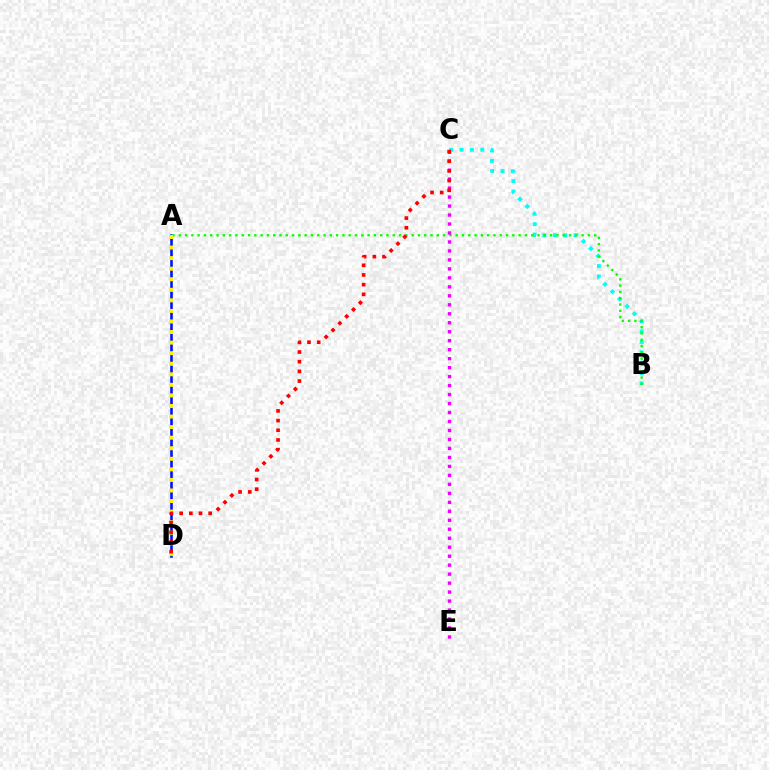{('B', 'C'): [{'color': '#00fff6', 'line_style': 'dotted', 'thickness': 2.82}], ('A', 'D'): [{'color': '#0010ff', 'line_style': 'solid', 'thickness': 1.86}, {'color': '#fcf500', 'line_style': 'dotted', 'thickness': 2.87}], ('A', 'B'): [{'color': '#08ff00', 'line_style': 'dotted', 'thickness': 1.71}], ('C', 'E'): [{'color': '#ee00ff', 'line_style': 'dotted', 'thickness': 2.44}], ('C', 'D'): [{'color': '#ff0000', 'line_style': 'dotted', 'thickness': 2.63}]}